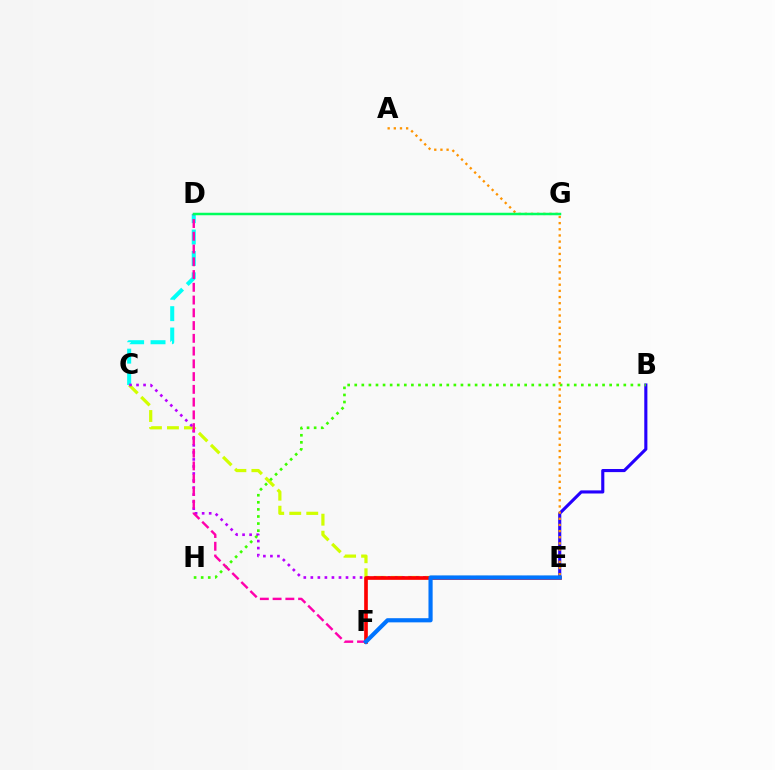{('C', 'D'): [{'color': '#00fff6', 'line_style': 'dashed', 'thickness': 2.91}], ('B', 'E'): [{'color': '#2500ff', 'line_style': 'solid', 'thickness': 2.24}], ('C', 'E'): [{'color': '#d1ff00', 'line_style': 'dashed', 'thickness': 2.31}, {'color': '#b900ff', 'line_style': 'dotted', 'thickness': 1.91}], ('E', 'F'): [{'color': '#ff0000', 'line_style': 'solid', 'thickness': 2.64}, {'color': '#0074ff', 'line_style': 'solid', 'thickness': 3.0}], ('B', 'H'): [{'color': '#3dff00', 'line_style': 'dotted', 'thickness': 1.92}], ('A', 'E'): [{'color': '#ff9400', 'line_style': 'dotted', 'thickness': 1.67}], ('D', 'F'): [{'color': '#ff00ac', 'line_style': 'dashed', 'thickness': 1.73}], ('D', 'G'): [{'color': '#00ff5c', 'line_style': 'solid', 'thickness': 1.8}]}